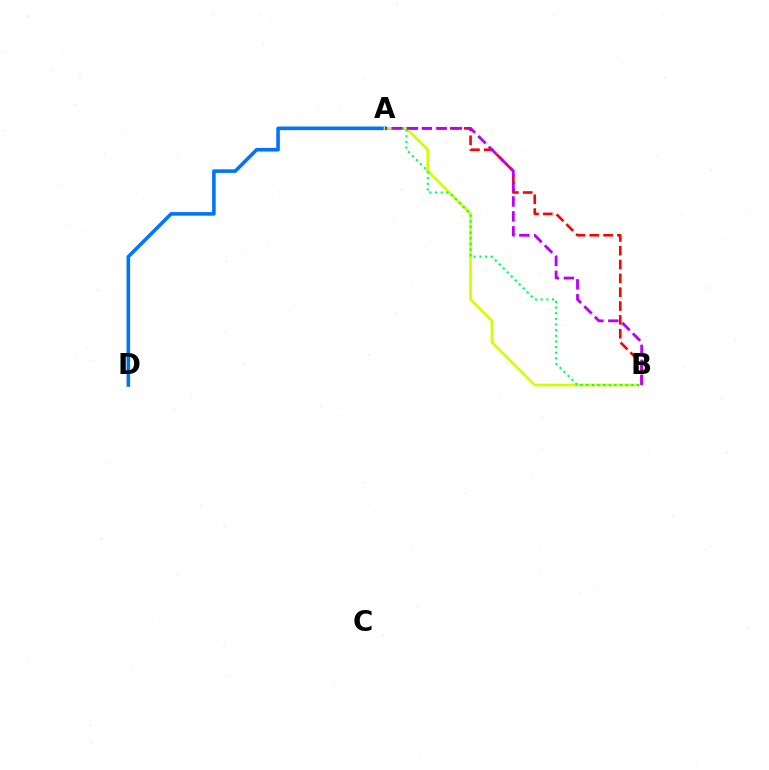{('A', 'D'): [{'color': '#0074ff', 'line_style': 'solid', 'thickness': 2.59}], ('A', 'B'): [{'color': '#ff0000', 'line_style': 'dashed', 'thickness': 1.88}, {'color': '#d1ff00', 'line_style': 'solid', 'thickness': 1.93}, {'color': '#00ff5c', 'line_style': 'dotted', 'thickness': 1.53}, {'color': '#b900ff', 'line_style': 'dashed', 'thickness': 2.03}]}